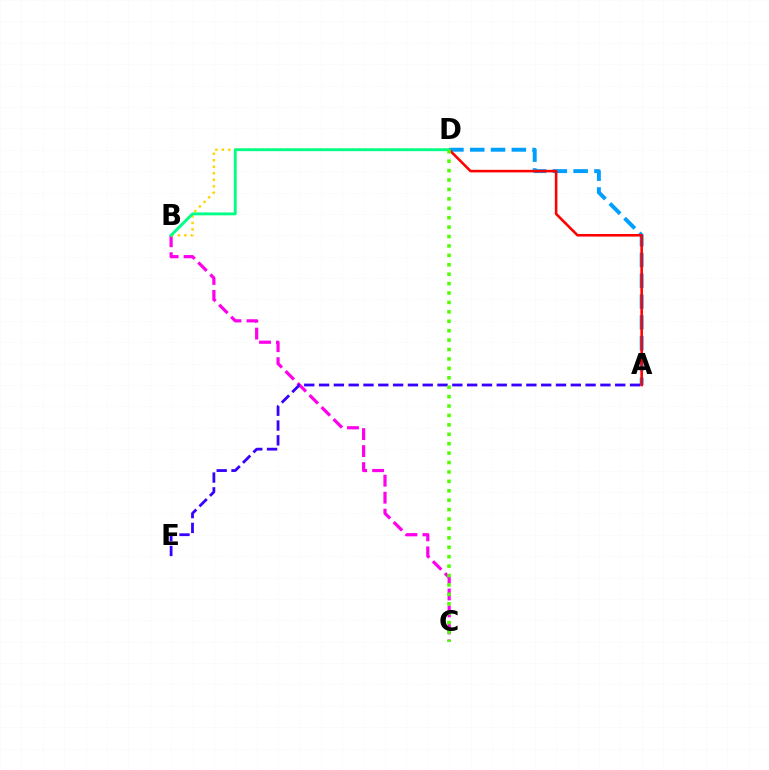{('B', 'C'): [{'color': '#ff00ed', 'line_style': 'dashed', 'thickness': 2.31}], ('B', 'D'): [{'color': '#ffd500', 'line_style': 'dotted', 'thickness': 1.77}, {'color': '#00ff86', 'line_style': 'solid', 'thickness': 2.08}], ('A', 'D'): [{'color': '#009eff', 'line_style': 'dashed', 'thickness': 2.83}, {'color': '#ff0000', 'line_style': 'solid', 'thickness': 1.86}], ('A', 'E'): [{'color': '#3700ff', 'line_style': 'dashed', 'thickness': 2.01}], ('C', 'D'): [{'color': '#4fff00', 'line_style': 'dotted', 'thickness': 2.56}]}